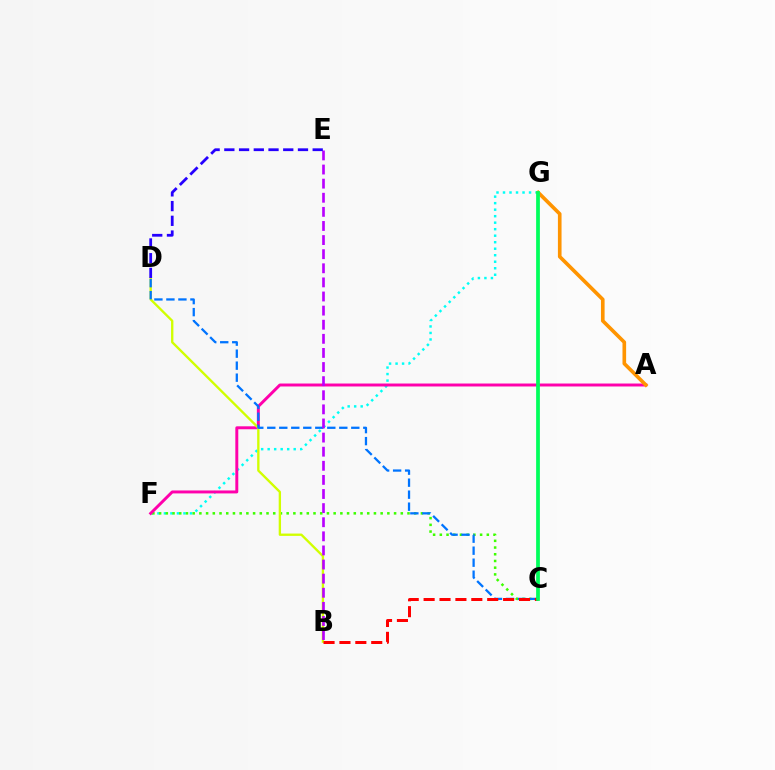{('F', 'G'): [{'color': '#00fff6', 'line_style': 'dotted', 'thickness': 1.77}], ('C', 'F'): [{'color': '#3dff00', 'line_style': 'dotted', 'thickness': 1.82}], ('A', 'F'): [{'color': '#ff00ac', 'line_style': 'solid', 'thickness': 2.12}], ('B', 'D'): [{'color': '#d1ff00', 'line_style': 'solid', 'thickness': 1.69}], ('C', 'D'): [{'color': '#0074ff', 'line_style': 'dashed', 'thickness': 1.63}], ('A', 'G'): [{'color': '#ff9400', 'line_style': 'solid', 'thickness': 2.62}], ('B', 'C'): [{'color': '#ff0000', 'line_style': 'dashed', 'thickness': 2.16}], ('B', 'E'): [{'color': '#b900ff', 'line_style': 'dashed', 'thickness': 1.92}], ('D', 'E'): [{'color': '#2500ff', 'line_style': 'dashed', 'thickness': 2.0}], ('C', 'G'): [{'color': '#00ff5c', 'line_style': 'solid', 'thickness': 2.7}]}